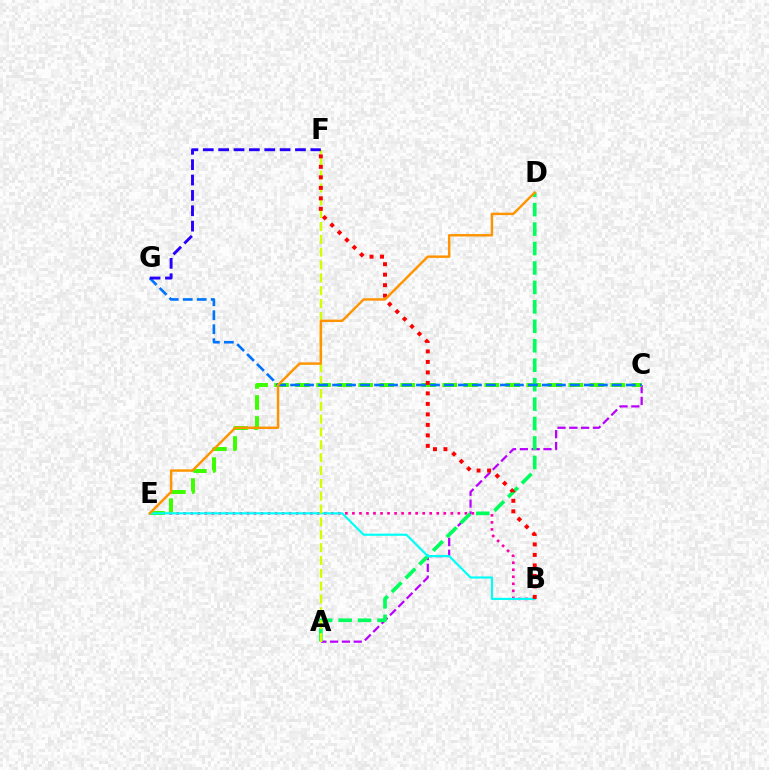{('B', 'E'): [{'color': '#ff00ac', 'line_style': 'dotted', 'thickness': 1.91}, {'color': '#00fff6', 'line_style': 'solid', 'thickness': 1.56}], ('A', 'C'): [{'color': '#b900ff', 'line_style': 'dashed', 'thickness': 1.6}], ('C', 'E'): [{'color': '#3dff00', 'line_style': 'dashed', 'thickness': 2.86}], ('A', 'D'): [{'color': '#00ff5c', 'line_style': 'dashed', 'thickness': 2.64}], ('A', 'F'): [{'color': '#d1ff00', 'line_style': 'dashed', 'thickness': 1.74}], ('C', 'G'): [{'color': '#0074ff', 'line_style': 'dashed', 'thickness': 1.9}], ('B', 'F'): [{'color': '#ff0000', 'line_style': 'dotted', 'thickness': 2.85}], ('D', 'E'): [{'color': '#ff9400', 'line_style': 'solid', 'thickness': 1.76}], ('F', 'G'): [{'color': '#2500ff', 'line_style': 'dashed', 'thickness': 2.09}]}